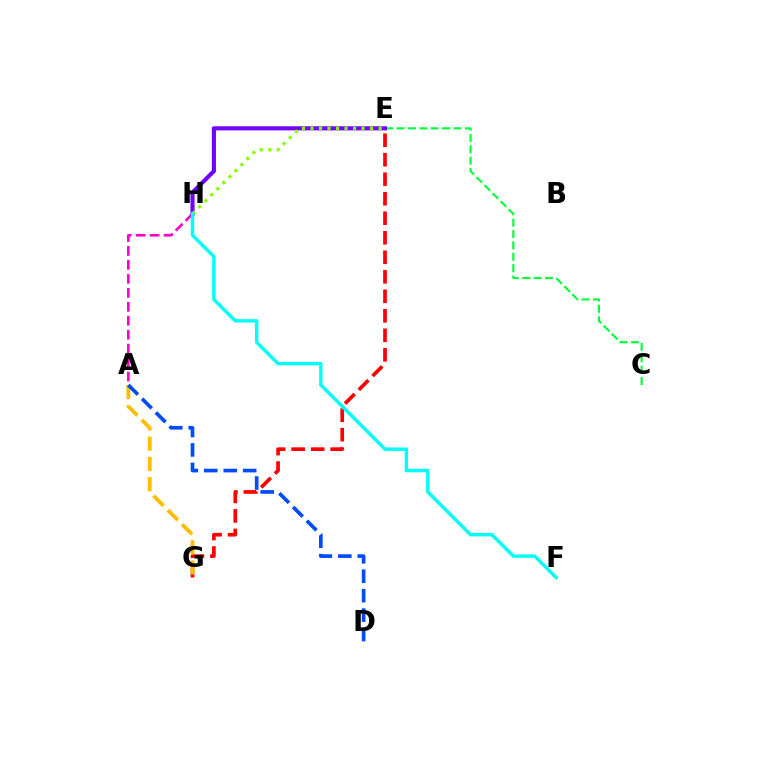{('C', 'E'): [{'color': '#00ff39', 'line_style': 'dashed', 'thickness': 1.55}], ('E', 'G'): [{'color': '#ff0000', 'line_style': 'dashed', 'thickness': 2.65}], ('A', 'H'): [{'color': '#ff00cf', 'line_style': 'dashed', 'thickness': 1.9}], ('E', 'H'): [{'color': '#7200ff', 'line_style': 'solid', 'thickness': 2.95}, {'color': '#84ff00', 'line_style': 'dotted', 'thickness': 2.31}], ('A', 'G'): [{'color': '#ffbd00', 'line_style': 'dashed', 'thickness': 2.74}], ('A', 'D'): [{'color': '#004bff', 'line_style': 'dashed', 'thickness': 2.64}], ('F', 'H'): [{'color': '#00fff6', 'line_style': 'solid', 'thickness': 2.47}]}